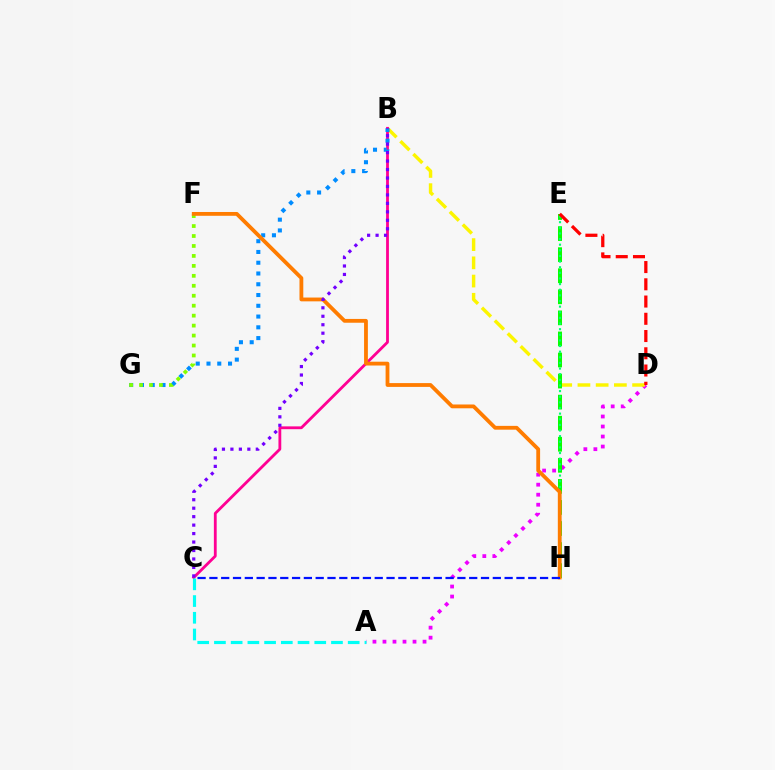{('A', 'D'): [{'color': '#ee00ff', 'line_style': 'dotted', 'thickness': 2.72}], ('B', 'D'): [{'color': '#fcf500', 'line_style': 'dashed', 'thickness': 2.48}], ('E', 'H'): [{'color': '#08ff00', 'line_style': 'dashed', 'thickness': 2.86}, {'color': '#00ff74', 'line_style': 'dotted', 'thickness': 1.53}], ('B', 'C'): [{'color': '#ff0094', 'line_style': 'solid', 'thickness': 2.03}, {'color': '#7200ff', 'line_style': 'dotted', 'thickness': 2.3}], ('B', 'G'): [{'color': '#008cff', 'line_style': 'dotted', 'thickness': 2.92}], ('F', 'G'): [{'color': '#84ff00', 'line_style': 'dotted', 'thickness': 2.71}], ('F', 'H'): [{'color': '#ff7c00', 'line_style': 'solid', 'thickness': 2.74}], ('A', 'C'): [{'color': '#00fff6', 'line_style': 'dashed', 'thickness': 2.27}], ('D', 'E'): [{'color': '#ff0000', 'line_style': 'dashed', 'thickness': 2.34}], ('C', 'H'): [{'color': '#0010ff', 'line_style': 'dashed', 'thickness': 1.6}]}